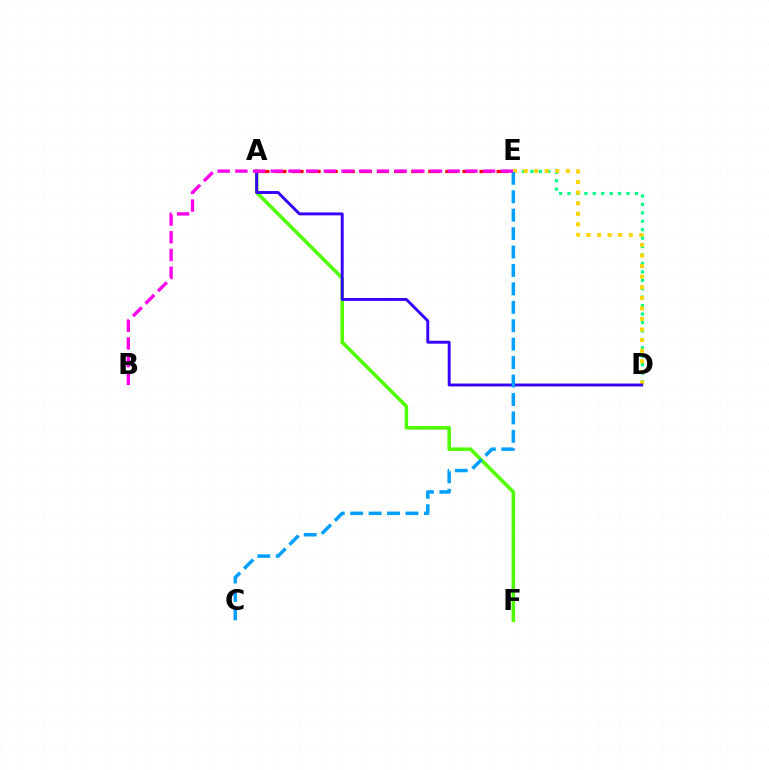{('D', 'E'): [{'color': '#00ff86', 'line_style': 'dotted', 'thickness': 2.29}, {'color': '#ffd500', 'line_style': 'dotted', 'thickness': 2.87}], ('A', 'E'): [{'color': '#ff0000', 'line_style': 'dashed', 'thickness': 2.32}], ('A', 'F'): [{'color': '#4fff00', 'line_style': 'solid', 'thickness': 2.53}], ('A', 'D'): [{'color': '#3700ff', 'line_style': 'solid', 'thickness': 2.09}], ('C', 'E'): [{'color': '#009eff', 'line_style': 'dashed', 'thickness': 2.5}], ('B', 'E'): [{'color': '#ff00ed', 'line_style': 'dashed', 'thickness': 2.4}]}